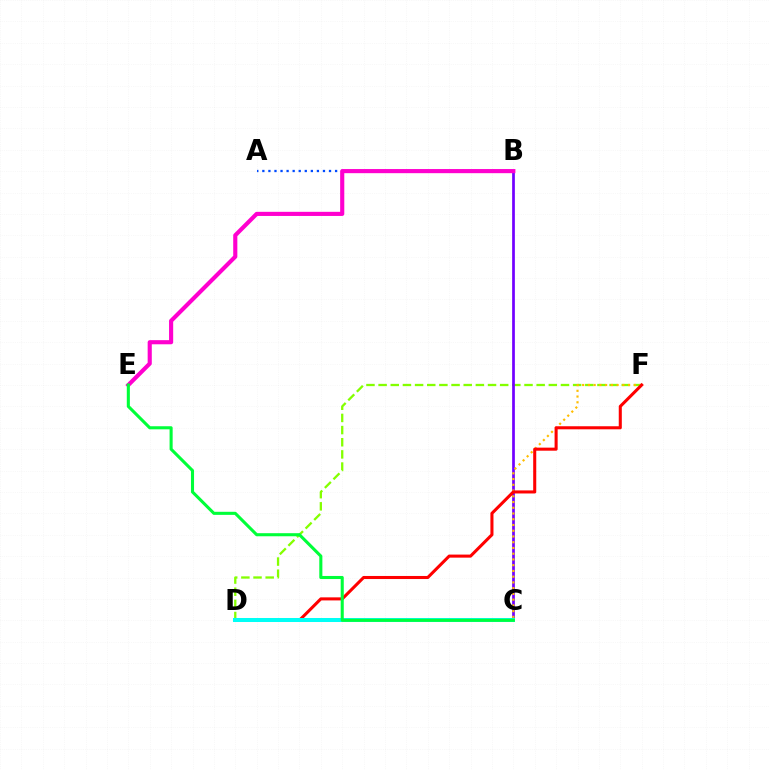{('A', 'B'): [{'color': '#004bff', 'line_style': 'dotted', 'thickness': 1.65}], ('D', 'F'): [{'color': '#84ff00', 'line_style': 'dashed', 'thickness': 1.65}, {'color': '#ff0000', 'line_style': 'solid', 'thickness': 2.2}], ('B', 'C'): [{'color': '#7200ff', 'line_style': 'solid', 'thickness': 1.96}], ('B', 'E'): [{'color': '#ff00cf', 'line_style': 'solid', 'thickness': 2.97}], ('C', 'F'): [{'color': '#ffbd00', 'line_style': 'dotted', 'thickness': 1.56}], ('C', 'D'): [{'color': '#00fff6', 'line_style': 'solid', 'thickness': 2.89}], ('C', 'E'): [{'color': '#00ff39', 'line_style': 'solid', 'thickness': 2.22}]}